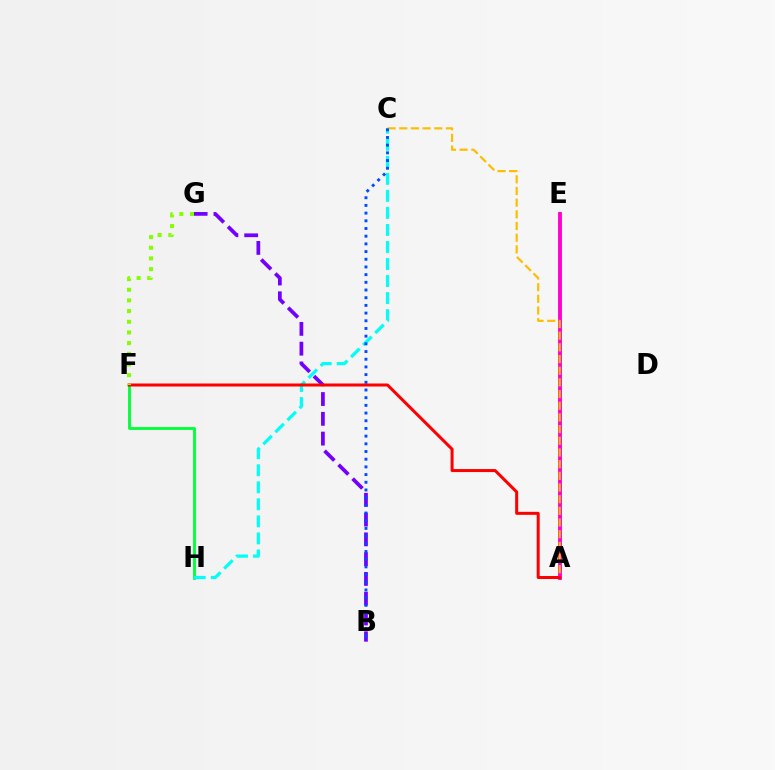{('F', 'H'): [{'color': '#00ff39', 'line_style': 'solid', 'thickness': 2.05}], ('B', 'G'): [{'color': '#7200ff', 'line_style': 'dashed', 'thickness': 2.69}], ('A', 'E'): [{'color': '#ff00cf', 'line_style': 'solid', 'thickness': 2.78}], ('C', 'H'): [{'color': '#00fff6', 'line_style': 'dashed', 'thickness': 2.31}], ('A', 'C'): [{'color': '#ffbd00', 'line_style': 'dashed', 'thickness': 1.59}], ('B', 'C'): [{'color': '#004bff', 'line_style': 'dotted', 'thickness': 2.09}], ('A', 'F'): [{'color': '#ff0000', 'line_style': 'solid', 'thickness': 2.17}], ('F', 'G'): [{'color': '#84ff00', 'line_style': 'dotted', 'thickness': 2.9}]}